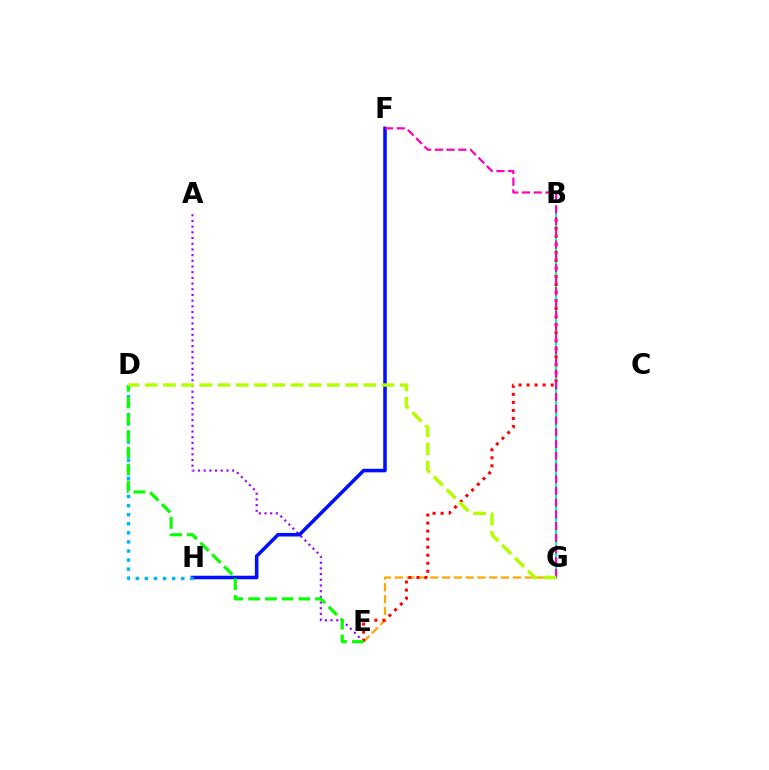{('B', 'G'): [{'color': '#00ff9d', 'line_style': 'solid', 'thickness': 1.6}], ('A', 'E'): [{'color': '#9b00ff', 'line_style': 'dotted', 'thickness': 1.55}], ('E', 'G'): [{'color': '#ffa500', 'line_style': 'dashed', 'thickness': 1.6}], ('B', 'E'): [{'color': '#ff0000', 'line_style': 'dotted', 'thickness': 2.18}], ('F', 'H'): [{'color': '#0010ff', 'line_style': 'solid', 'thickness': 2.56}], ('F', 'G'): [{'color': '#ff00bd', 'line_style': 'dashed', 'thickness': 1.59}], ('D', 'H'): [{'color': '#00b5ff', 'line_style': 'dotted', 'thickness': 2.47}], ('D', 'E'): [{'color': '#08ff00', 'line_style': 'dashed', 'thickness': 2.27}], ('D', 'G'): [{'color': '#b3ff00', 'line_style': 'dashed', 'thickness': 2.48}]}